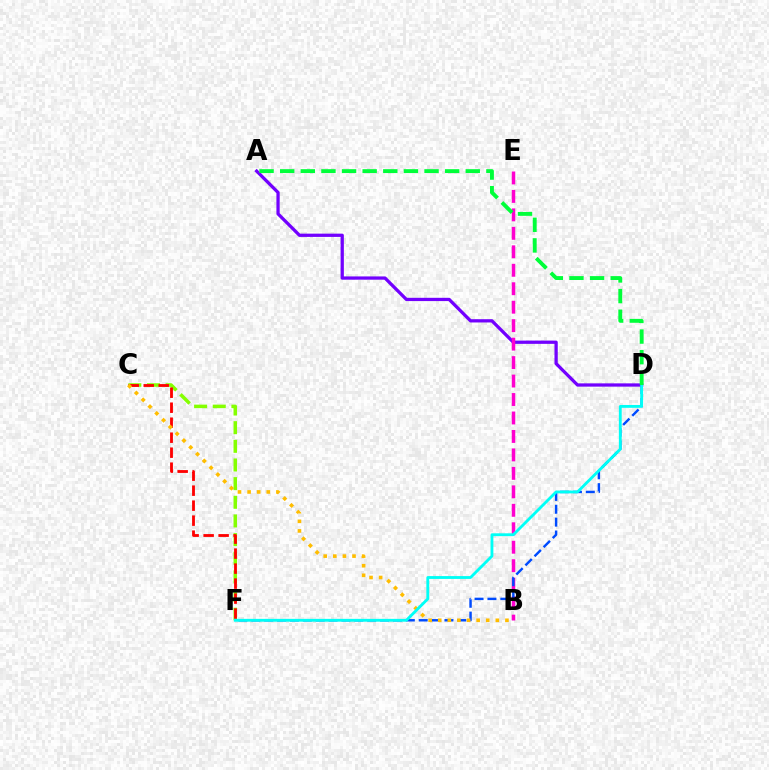{('A', 'D'): [{'color': '#7200ff', 'line_style': 'solid', 'thickness': 2.35}, {'color': '#00ff39', 'line_style': 'dashed', 'thickness': 2.8}], ('C', 'F'): [{'color': '#84ff00', 'line_style': 'dashed', 'thickness': 2.53}, {'color': '#ff0000', 'line_style': 'dashed', 'thickness': 2.04}], ('B', 'E'): [{'color': '#ff00cf', 'line_style': 'dashed', 'thickness': 2.51}], ('D', 'F'): [{'color': '#004bff', 'line_style': 'dashed', 'thickness': 1.75}, {'color': '#00fff6', 'line_style': 'solid', 'thickness': 2.04}], ('B', 'C'): [{'color': '#ffbd00', 'line_style': 'dotted', 'thickness': 2.61}]}